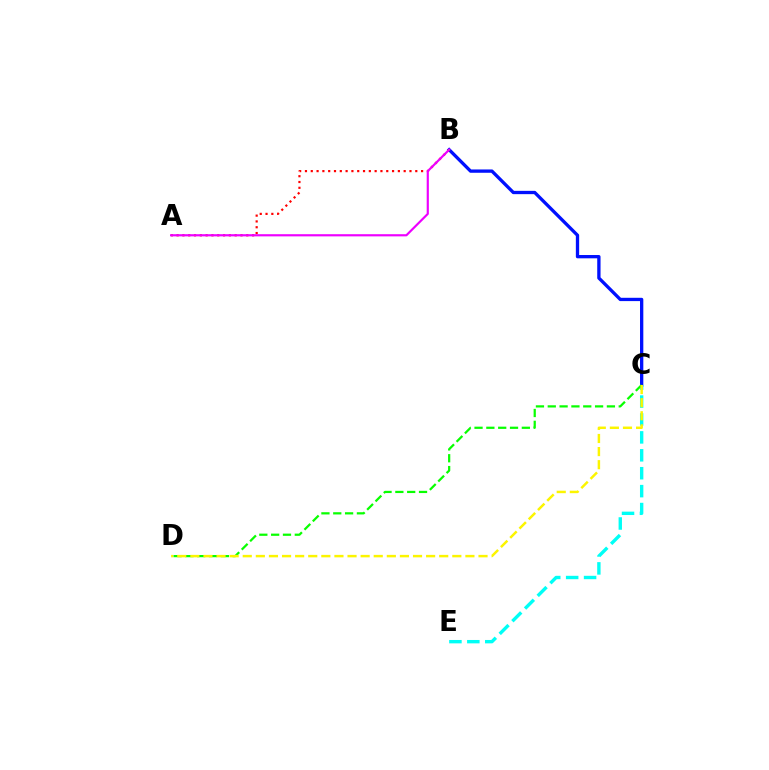{('B', 'C'): [{'color': '#0010ff', 'line_style': 'solid', 'thickness': 2.38}], ('C', 'E'): [{'color': '#00fff6', 'line_style': 'dashed', 'thickness': 2.43}], ('A', 'B'): [{'color': '#ff0000', 'line_style': 'dotted', 'thickness': 1.58}, {'color': '#ee00ff', 'line_style': 'solid', 'thickness': 1.56}], ('C', 'D'): [{'color': '#08ff00', 'line_style': 'dashed', 'thickness': 1.61}, {'color': '#fcf500', 'line_style': 'dashed', 'thickness': 1.78}]}